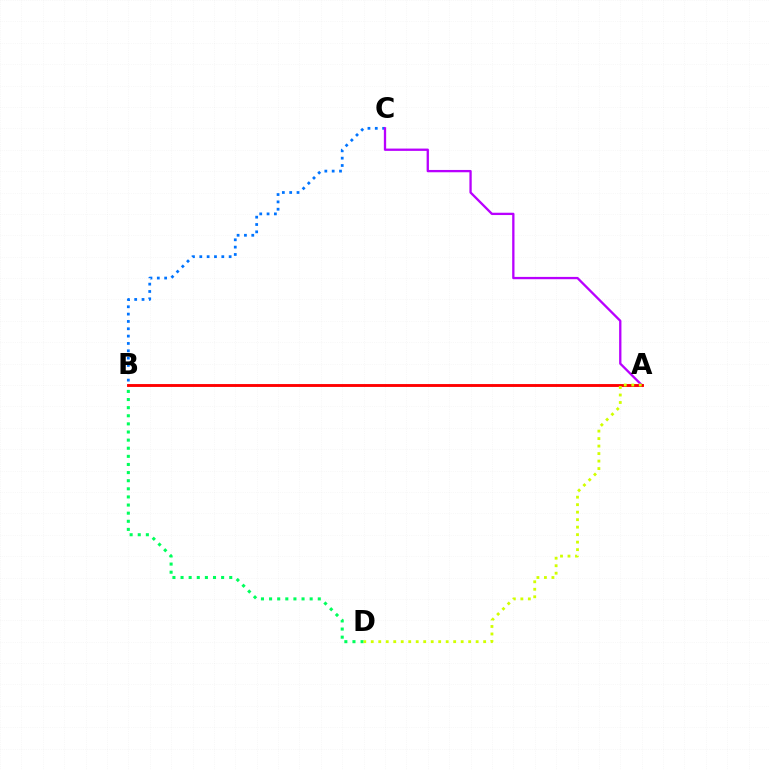{('B', 'D'): [{'color': '#00ff5c', 'line_style': 'dotted', 'thickness': 2.21}], ('B', 'C'): [{'color': '#0074ff', 'line_style': 'dotted', 'thickness': 1.99}], ('A', 'C'): [{'color': '#b900ff', 'line_style': 'solid', 'thickness': 1.66}], ('A', 'B'): [{'color': '#ff0000', 'line_style': 'solid', 'thickness': 2.07}], ('A', 'D'): [{'color': '#d1ff00', 'line_style': 'dotted', 'thickness': 2.04}]}